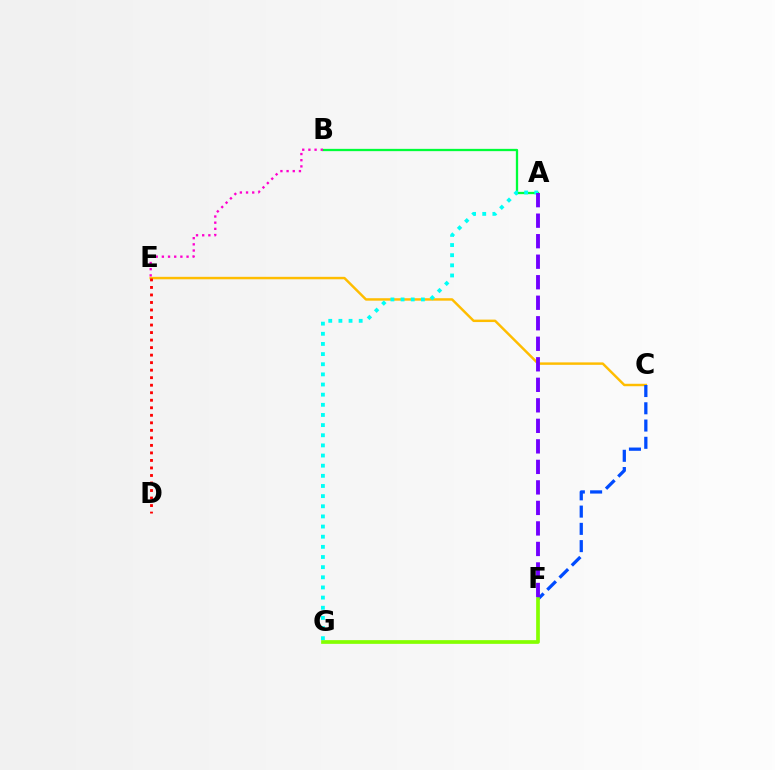{('C', 'E'): [{'color': '#ffbd00', 'line_style': 'solid', 'thickness': 1.77}], ('C', 'F'): [{'color': '#004bff', 'line_style': 'dashed', 'thickness': 2.34}], ('F', 'G'): [{'color': '#84ff00', 'line_style': 'solid', 'thickness': 2.67}], ('D', 'E'): [{'color': '#ff0000', 'line_style': 'dotted', 'thickness': 2.04}], ('A', 'B'): [{'color': '#00ff39', 'line_style': 'solid', 'thickness': 1.65}], ('A', 'G'): [{'color': '#00fff6', 'line_style': 'dotted', 'thickness': 2.76}], ('A', 'F'): [{'color': '#7200ff', 'line_style': 'dashed', 'thickness': 2.79}], ('B', 'E'): [{'color': '#ff00cf', 'line_style': 'dotted', 'thickness': 1.68}]}